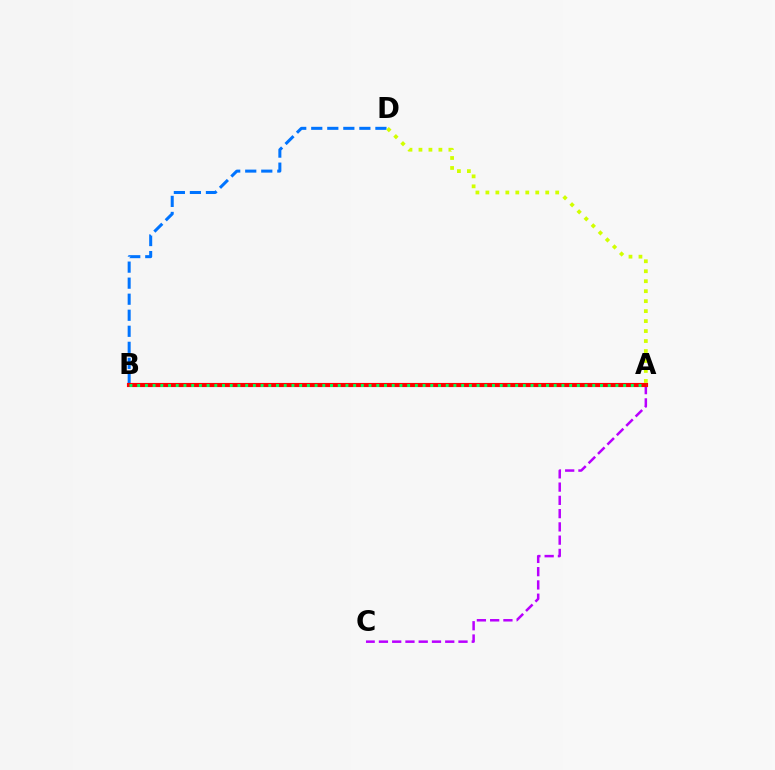{('B', 'D'): [{'color': '#0074ff', 'line_style': 'dashed', 'thickness': 2.18}], ('A', 'C'): [{'color': '#b900ff', 'line_style': 'dashed', 'thickness': 1.8}], ('A', 'B'): [{'color': '#ff0000', 'line_style': 'solid', 'thickness': 2.97}, {'color': '#00ff5c', 'line_style': 'dotted', 'thickness': 2.1}], ('A', 'D'): [{'color': '#d1ff00', 'line_style': 'dotted', 'thickness': 2.71}]}